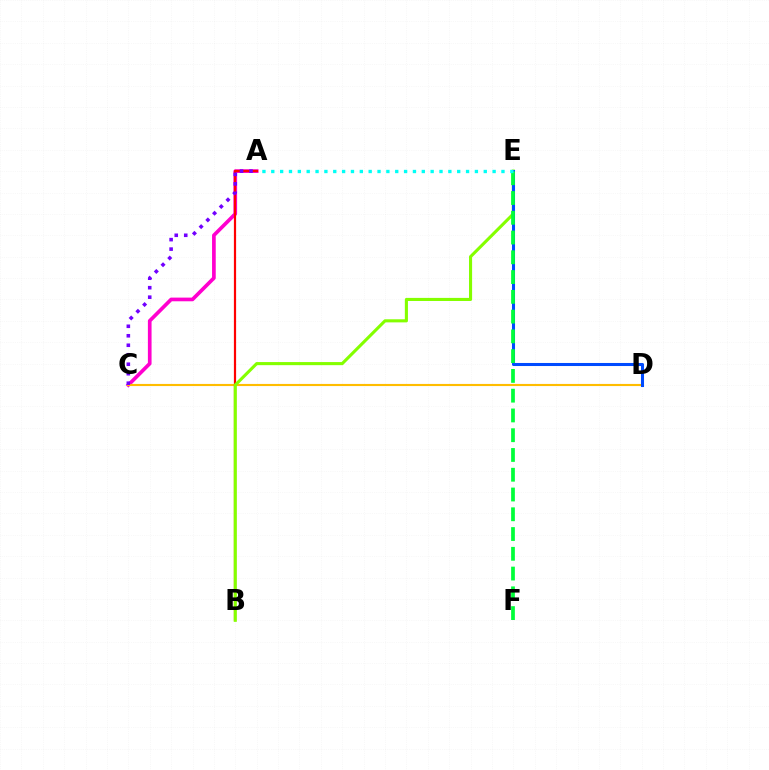{('A', 'C'): [{'color': '#ff00cf', 'line_style': 'solid', 'thickness': 2.65}, {'color': '#7200ff', 'line_style': 'dotted', 'thickness': 2.58}], ('C', 'D'): [{'color': '#ffbd00', 'line_style': 'solid', 'thickness': 1.53}], ('A', 'B'): [{'color': '#ff0000', 'line_style': 'solid', 'thickness': 1.59}], ('B', 'E'): [{'color': '#84ff00', 'line_style': 'solid', 'thickness': 2.23}], ('D', 'E'): [{'color': '#004bff', 'line_style': 'solid', 'thickness': 2.2}], ('E', 'F'): [{'color': '#00ff39', 'line_style': 'dashed', 'thickness': 2.69}], ('A', 'E'): [{'color': '#00fff6', 'line_style': 'dotted', 'thickness': 2.41}]}